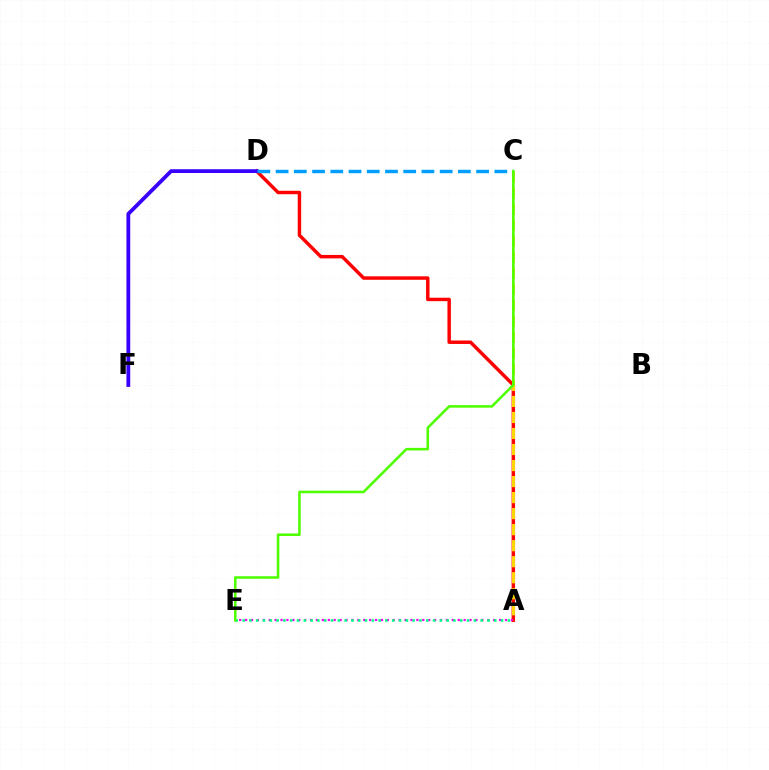{('A', 'D'): [{'color': '#ff0000', 'line_style': 'solid', 'thickness': 2.48}], ('A', 'C'): [{'color': '#ffd500', 'line_style': 'dashed', 'thickness': 2.18}], ('D', 'F'): [{'color': '#3700ff', 'line_style': 'solid', 'thickness': 2.73}], ('A', 'E'): [{'color': '#ff00ed', 'line_style': 'dotted', 'thickness': 1.6}, {'color': '#00ff86', 'line_style': 'dotted', 'thickness': 1.85}], ('C', 'D'): [{'color': '#009eff', 'line_style': 'dashed', 'thickness': 2.48}], ('C', 'E'): [{'color': '#4fff00', 'line_style': 'solid', 'thickness': 1.84}]}